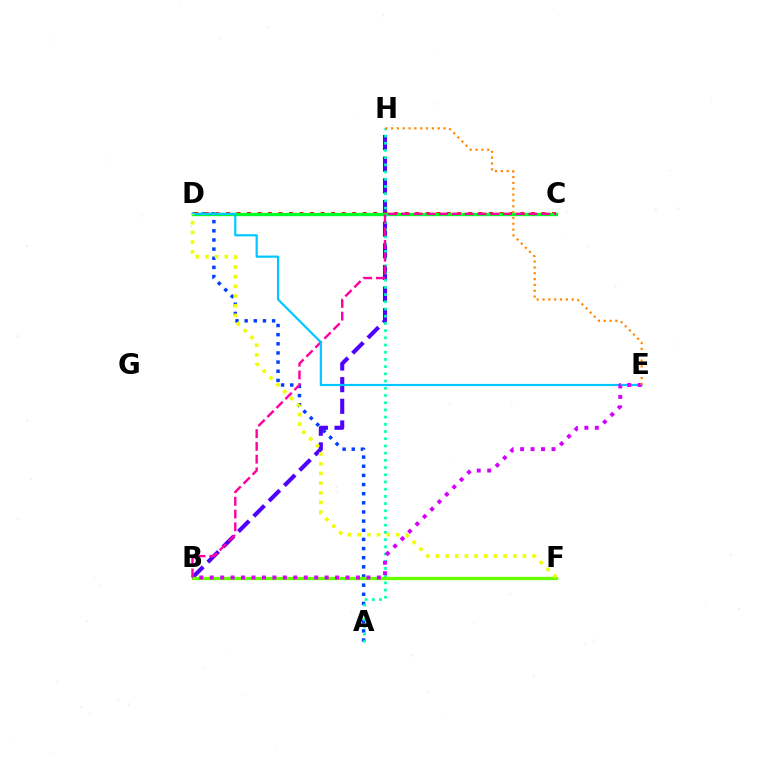{('A', 'D'): [{'color': '#003fff', 'line_style': 'dotted', 'thickness': 2.49}], ('B', 'H'): [{'color': '#4f00ff', 'line_style': 'dashed', 'thickness': 2.94}], ('C', 'D'): [{'color': '#ff0000', 'line_style': 'dotted', 'thickness': 2.86}, {'color': '#00ff27', 'line_style': 'solid', 'thickness': 2.4}], ('A', 'H'): [{'color': '#00ffaf', 'line_style': 'dotted', 'thickness': 1.96}], ('B', 'F'): [{'color': '#66ff00', 'line_style': 'solid', 'thickness': 2.37}], ('B', 'C'): [{'color': '#ff00a0', 'line_style': 'dashed', 'thickness': 1.73}], ('D', 'E'): [{'color': '#00c7ff', 'line_style': 'solid', 'thickness': 1.58}], ('B', 'E'): [{'color': '#d600ff', 'line_style': 'dotted', 'thickness': 2.84}], ('E', 'H'): [{'color': '#ff8800', 'line_style': 'dotted', 'thickness': 1.59}], ('D', 'F'): [{'color': '#eeff00', 'line_style': 'dotted', 'thickness': 2.63}]}